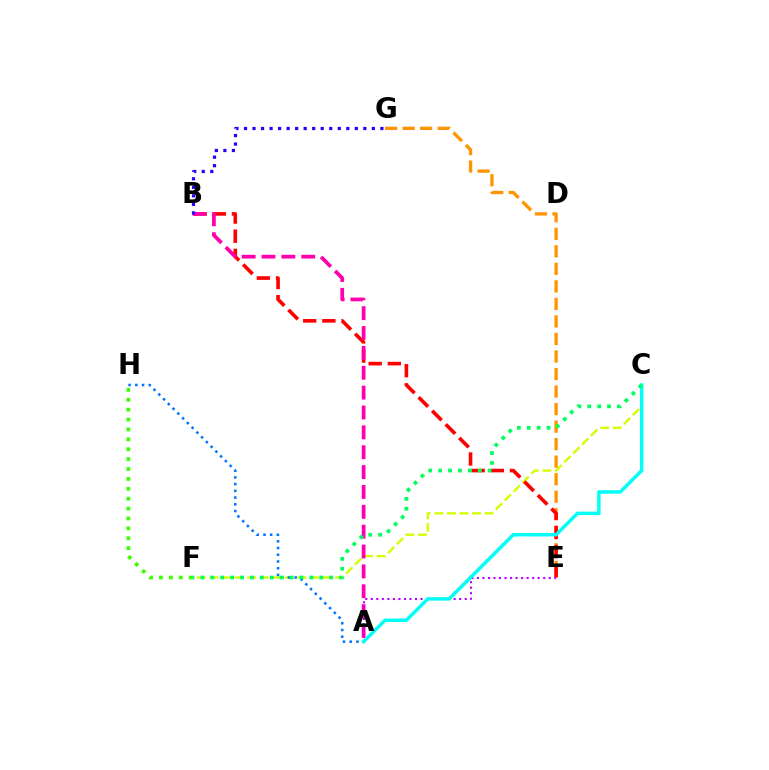{('C', 'F'): [{'color': '#d1ff00', 'line_style': 'dashed', 'thickness': 1.71}, {'color': '#00ff5c', 'line_style': 'dotted', 'thickness': 2.69}], ('E', 'G'): [{'color': '#ff9400', 'line_style': 'dashed', 'thickness': 2.38}], ('A', 'H'): [{'color': '#0074ff', 'line_style': 'dotted', 'thickness': 1.83}], ('B', 'E'): [{'color': '#ff0000', 'line_style': 'dashed', 'thickness': 2.6}], ('A', 'B'): [{'color': '#ff00ac', 'line_style': 'dashed', 'thickness': 2.7}], ('A', 'E'): [{'color': '#b900ff', 'line_style': 'dotted', 'thickness': 1.5}], ('B', 'G'): [{'color': '#2500ff', 'line_style': 'dotted', 'thickness': 2.32}], ('A', 'C'): [{'color': '#00fff6', 'line_style': 'solid', 'thickness': 2.49}], ('F', 'H'): [{'color': '#3dff00', 'line_style': 'dotted', 'thickness': 2.69}]}